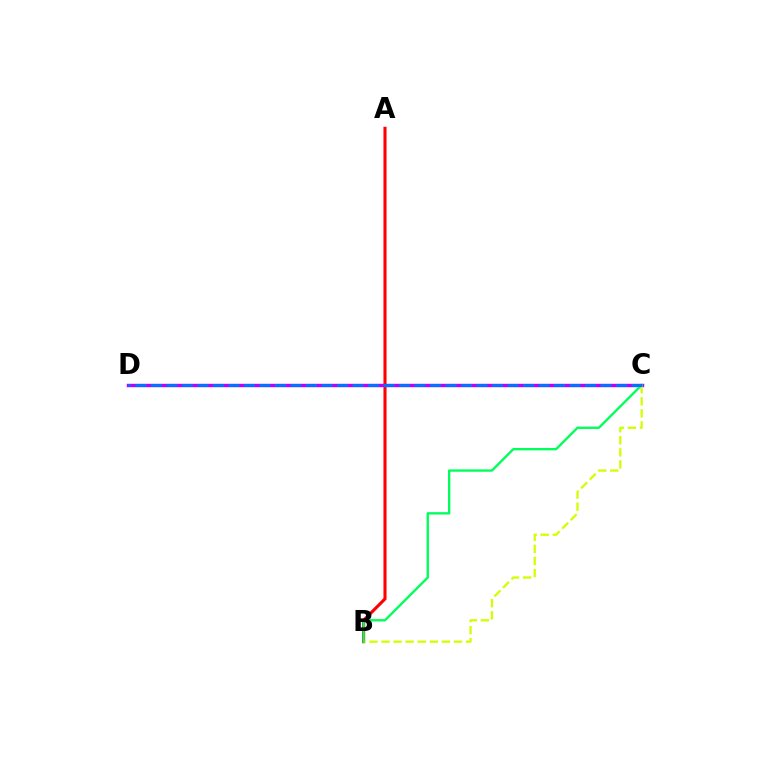{('A', 'B'): [{'color': '#ff0000', 'line_style': 'solid', 'thickness': 2.23}], ('C', 'D'): [{'color': '#b900ff', 'line_style': 'solid', 'thickness': 2.46}, {'color': '#0074ff', 'line_style': 'dashed', 'thickness': 2.11}], ('B', 'C'): [{'color': '#d1ff00', 'line_style': 'dashed', 'thickness': 1.64}, {'color': '#00ff5c', 'line_style': 'solid', 'thickness': 1.7}]}